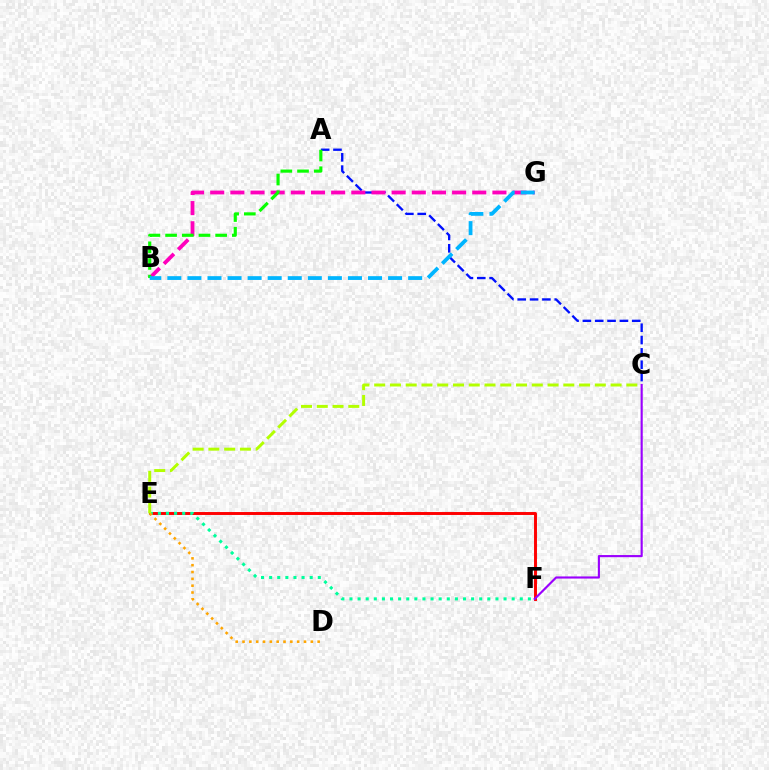{('A', 'C'): [{'color': '#0010ff', 'line_style': 'dashed', 'thickness': 1.68}], ('B', 'G'): [{'color': '#ff00bd', 'line_style': 'dashed', 'thickness': 2.74}, {'color': '#00b5ff', 'line_style': 'dashed', 'thickness': 2.73}], ('E', 'F'): [{'color': '#ff0000', 'line_style': 'solid', 'thickness': 2.11}, {'color': '#00ff9d', 'line_style': 'dotted', 'thickness': 2.2}], ('A', 'B'): [{'color': '#08ff00', 'line_style': 'dashed', 'thickness': 2.27}], ('C', 'F'): [{'color': '#9b00ff', 'line_style': 'solid', 'thickness': 1.54}], ('D', 'E'): [{'color': '#ffa500', 'line_style': 'dotted', 'thickness': 1.86}], ('C', 'E'): [{'color': '#b3ff00', 'line_style': 'dashed', 'thickness': 2.14}]}